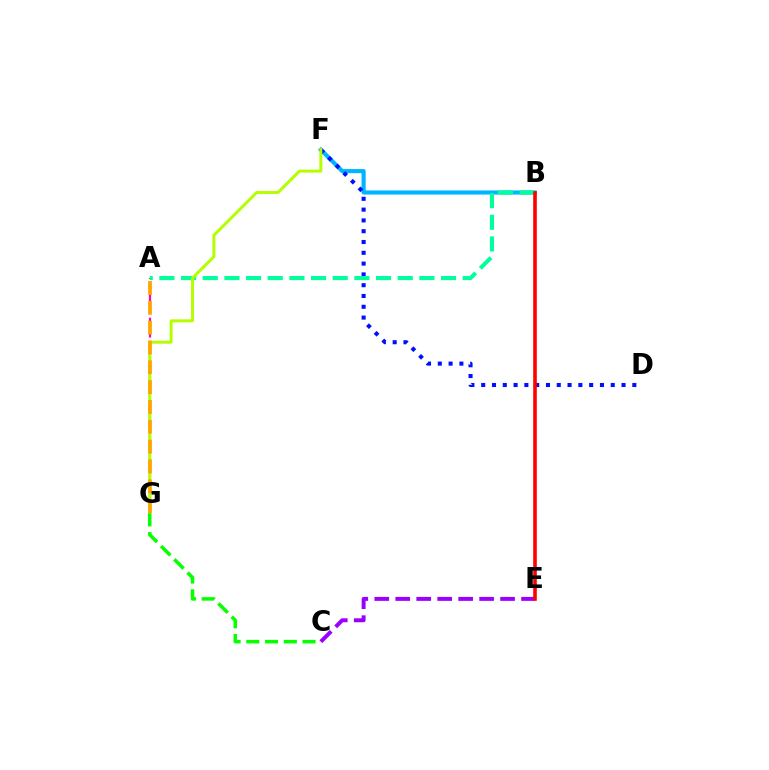{('A', 'G'): [{'color': '#ff00bd', 'line_style': 'dashed', 'thickness': 1.59}, {'color': '#ffa500', 'line_style': 'dashed', 'thickness': 2.69}], ('B', 'F'): [{'color': '#00b5ff', 'line_style': 'solid', 'thickness': 2.96}], ('D', 'F'): [{'color': '#0010ff', 'line_style': 'dotted', 'thickness': 2.93}], ('A', 'B'): [{'color': '#00ff9d', 'line_style': 'dashed', 'thickness': 2.94}], ('F', 'G'): [{'color': '#b3ff00', 'line_style': 'solid', 'thickness': 2.14}], ('C', 'G'): [{'color': '#08ff00', 'line_style': 'dashed', 'thickness': 2.54}], ('C', 'E'): [{'color': '#9b00ff', 'line_style': 'dashed', 'thickness': 2.85}], ('B', 'E'): [{'color': '#ff0000', 'line_style': 'solid', 'thickness': 2.59}]}